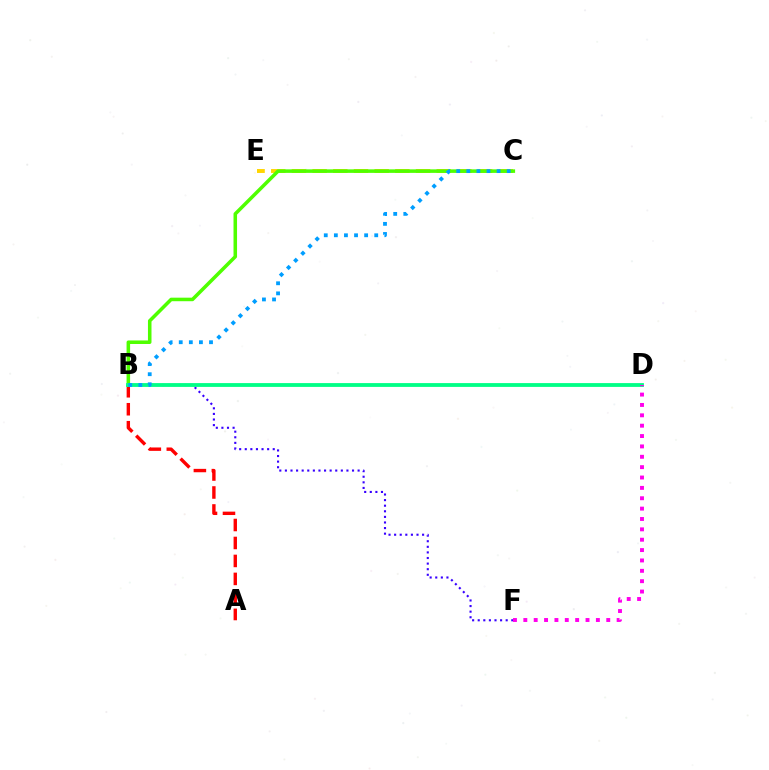{('C', 'E'): [{'color': '#ffd500', 'line_style': 'dashed', 'thickness': 2.81}], ('B', 'F'): [{'color': '#3700ff', 'line_style': 'dotted', 'thickness': 1.52}], ('A', 'B'): [{'color': '#ff0000', 'line_style': 'dashed', 'thickness': 2.44}], ('B', 'C'): [{'color': '#4fff00', 'line_style': 'solid', 'thickness': 2.55}, {'color': '#009eff', 'line_style': 'dotted', 'thickness': 2.74}], ('B', 'D'): [{'color': '#00ff86', 'line_style': 'solid', 'thickness': 2.75}], ('D', 'F'): [{'color': '#ff00ed', 'line_style': 'dotted', 'thickness': 2.82}]}